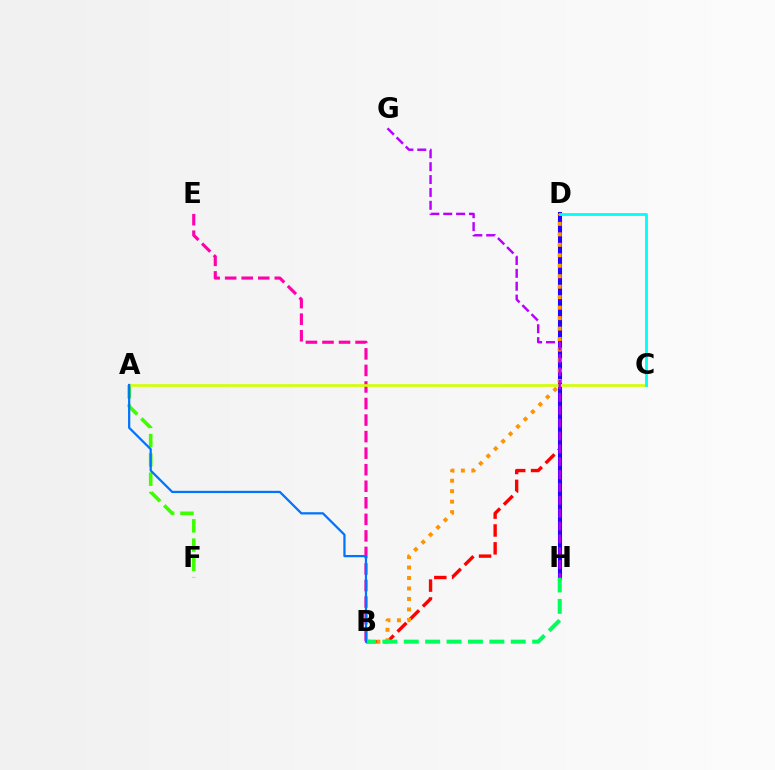{('A', 'F'): [{'color': '#3dff00', 'line_style': 'dashed', 'thickness': 2.62}], ('B', 'D'): [{'color': '#ff0000', 'line_style': 'dashed', 'thickness': 2.43}, {'color': '#ff9400', 'line_style': 'dotted', 'thickness': 2.85}], ('B', 'E'): [{'color': '#ff00ac', 'line_style': 'dashed', 'thickness': 2.25}], ('D', 'H'): [{'color': '#2500ff', 'line_style': 'solid', 'thickness': 2.93}], ('A', 'C'): [{'color': '#d1ff00', 'line_style': 'solid', 'thickness': 1.9}], ('B', 'H'): [{'color': '#00ff5c', 'line_style': 'dashed', 'thickness': 2.91}], ('C', 'D'): [{'color': '#00fff6', 'line_style': 'solid', 'thickness': 2.03}], ('A', 'B'): [{'color': '#0074ff', 'line_style': 'solid', 'thickness': 1.62}], ('G', 'H'): [{'color': '#b900ff', 'line_style': 'dashed', 'thickness': 1.75}]}